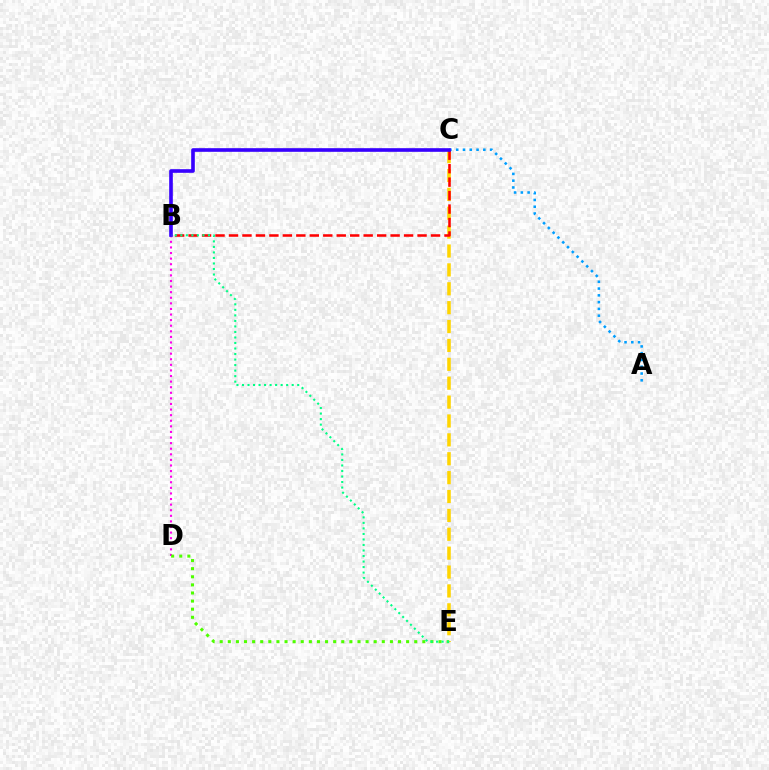{('C', 'E'): [{'color': '#ffd500', 'line_style': 'dashed', 'thickness': 2.57}], ('A', 'C'): [{'color': '#009eff', 'line_style': 'dotted', 'thickness': 1.84}], ('B', 'C'): [{'color': '#ff0000', 'line_style': 'dashed', 'thickness': 1.83}, {'color': '#3700ff', 'line_style': 'solid', 'thickness': 2.61}], ('B', 'D'): [{'color': '#ff00ed', 'line_style': 'dotted', 'thickness': 1.52}], ('D', 'E'): [{'color': '#4fff00', 'line_style': 'dotted', 'thickness': 2.2}], ('B', 'E'): [{'color': '#00ff86', 'line_style': 'dotted', 'thickness': 1.5}]}